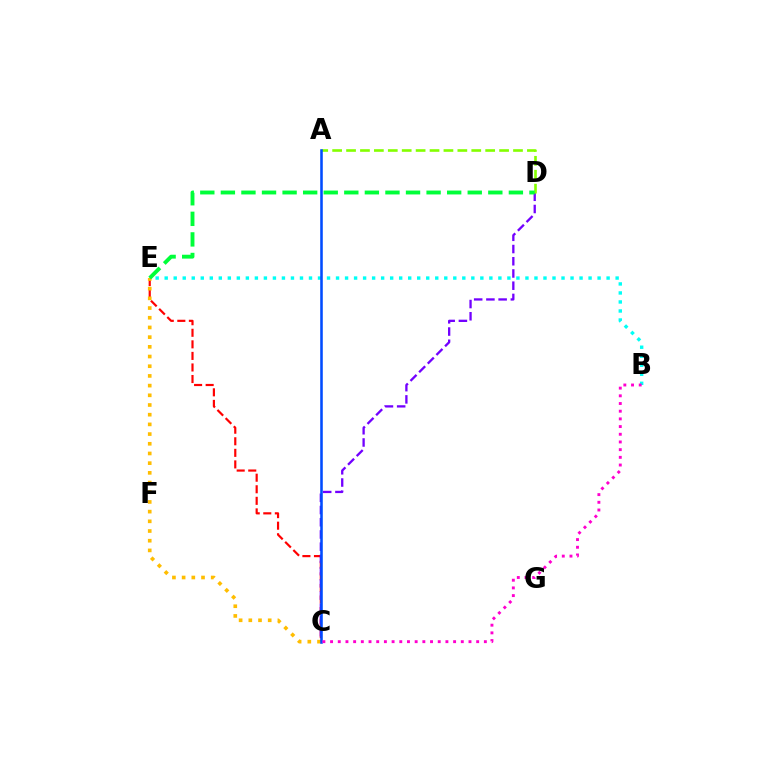{('C', 'E'): [{'color': '#ff0000', 'line_style': 'dashed', 'thickness': 1.57}, {'color': '#ffbd00', 'line_style': 'dotted', 'thickness': 2.63}], ('C', 'D'): [{'color': '#7200ff', 'line_style': 'dashed', 'thickness': 1.66}], ('B', 'E'): [{'color': '#00fff6', 'line_style': 'dotted', 'thickness': 2.45}], ('A', 'D'): [{'color': '#84ff00', 'line_style': 'dashed', 'thickness': 1.89}], ('A', 'C'): [{'color': '#004bff', 'line_style': 'solid', 'thickness': 1.85}], ('B', 'C'): [{'color': '#ff00cf', 'line_style': 'dotted', 'thickness': 2.09}], ('D', 'E'): [{'color': '#00ff39', 'line_style': 'dashed', 'thickness': 2.79}]}